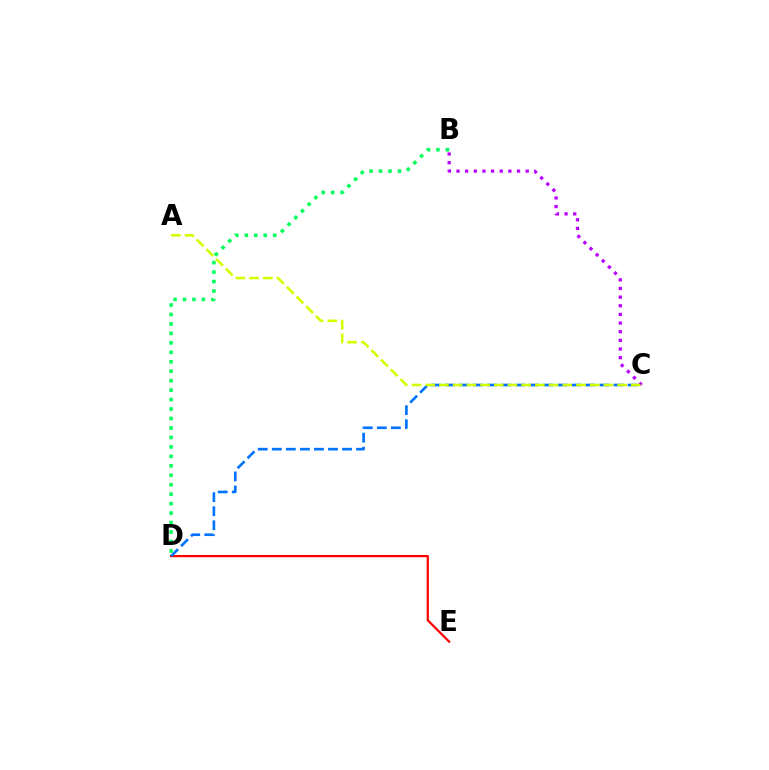{('B', 'C'): [{'color': '#b900ff', 'line_style': 'dotted', 'thickness': 2.35}], ('D', 'E'): [{'color': '#ff0000', 'line_style': 'solid', 'thickness': 1.59}], ('C', 'D'): [{'color': '#0074ff', 'line_style': 'dashed', 'thickness': 1.91}], ('A', 'C'): [{'color': '#d1ff00', 'line_style': 'dashed', 'thickness': 1.86}], ('B', 'D'): [{'color': '#00ff5c', 'line_style': 'dotted', 'thickness': 2.57}]}